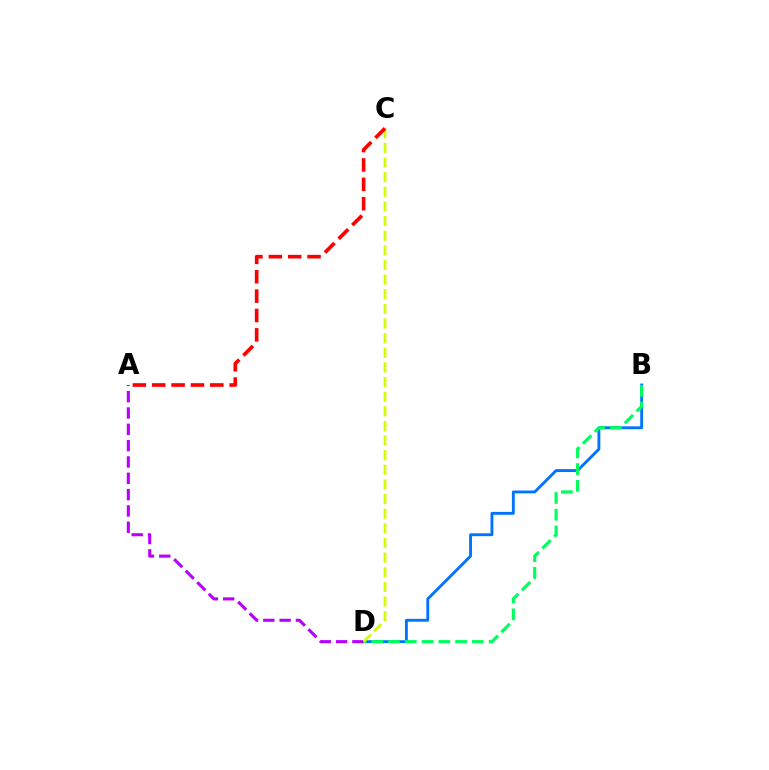{('B', 'D'): [{'color': '#0074ff', 'line_style': 'solid', 'thickness': 2.07}, {'color': '#00ff5c', 'line_style': 'dashed', 'thickness': 2.28}], ('A', 'D'): [{'color': '#b900ff', 'line_style': 'dashed', 'thickness': 2.22}], ('C', 'D'): [{'color': '#d1ff00', 'line_style': 'dashed', 'thickness': 1.99}], ('A', 'C'): [{'color': '#ff0000', 'line_style': 'dashed', 'thickness': 2.63}]}